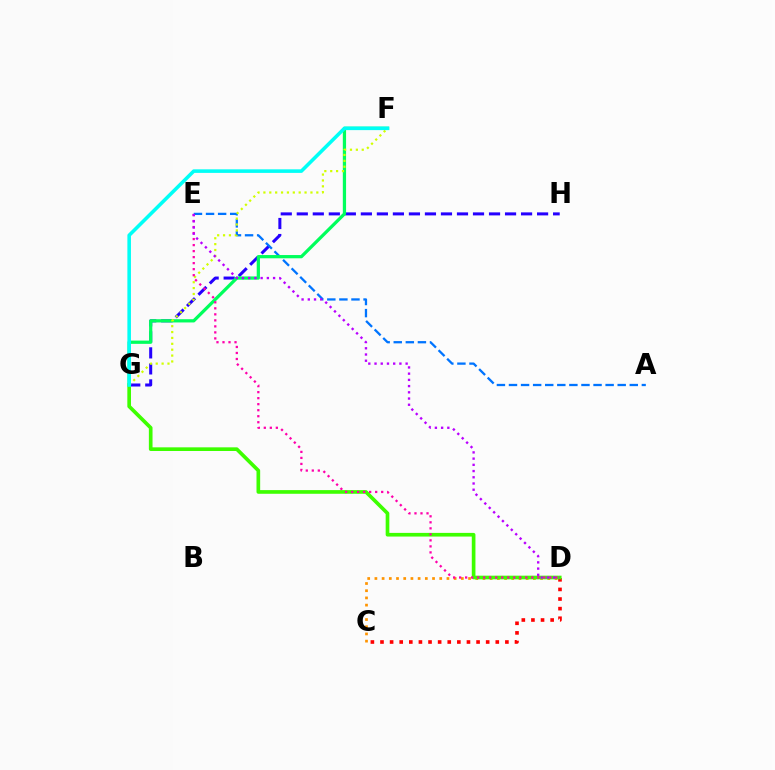{('C', 'D'): [{'color': '#ff9400', 'line_style': 'dotted', 'thickness': 1.96}, {'color': '#ff0000', 'line_style': 'dotted', 'thickness': 2.61}], ('G', 'H'): [{'color': '#2500ff', 'line_style': 'dashed', 'thickness': 2.18}], ('A', 'E'): [{'color': '#0074ff', 'line_style': 'dashed', 'thickness': 1.64}], ('F', 'G'): [{'color': '#00ff5c', 'line_style': 'solid', 'thickness': 2.34}, {'color': '#d1ff00', 'line_style': 'dotted', 'thickness': 1.6}, {'color': '#00fff6', 'line_style': 'solid', 'thickness': 2.57}], ('D', 'G'): [{'color': '#3dff00', 'line_style': 'solid', 'thickness': 2.64}], ('D', 'E'): [{'color': '#ff00ac', 'line_style': 'dotted', 'thickness': 1.63}, {'color': '#b900ff', 'line_style': 'dotted', 'thickness': 1.69}]}